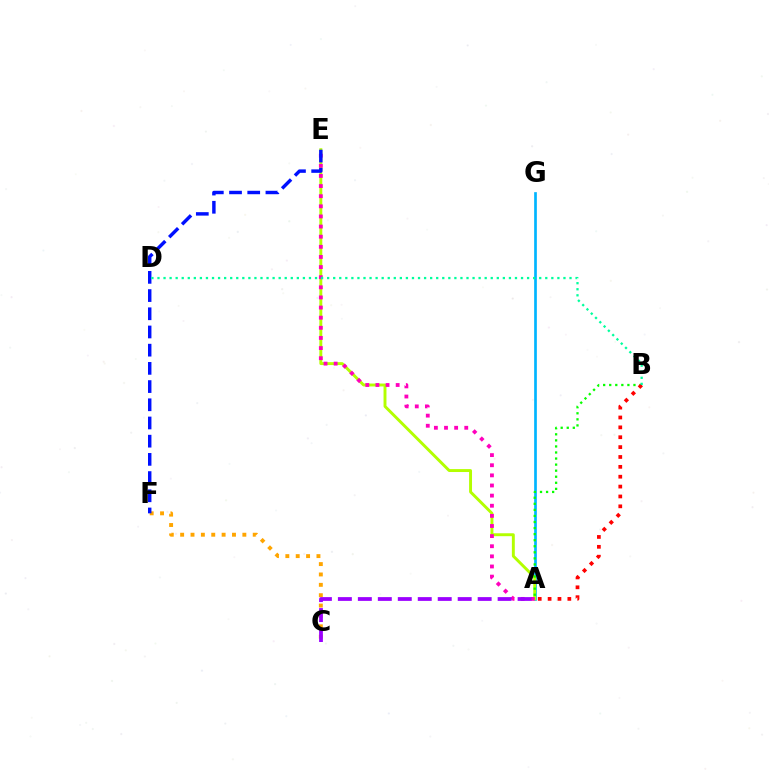{('A', 'G'): [{'color': '#00b5ff', 'line_style': 'solid', 'thickness': 1.93}], ('C', 'F'): [{'color': '#ffa500', 'line_style': 'dotted', 'thickness': 2.82}], ('A', 'E'): [{'color': '#b3ff00', 'line_style': 'solid', 'thickness': 2.1}, {'color': '#ff00bd', 'line_style': 'dotted', 'thickness': 2.75}], ('A', 'B'): [{'color': '#08ff00', 'line_style': 'dotted', 'thickness': 1.65}, {'color': '#ff0000', 'line_style': 'dotted', 'thickness': 2.68}], ('E', 'F'): [{'color': '#0010ff', 'line_style': 'dashed', 'thickness': 2.47}], ('B', 'D'): [{'color': '#00ff9d', 'line_style': 'dotted', 'thickness': 1.65}], ('A', 'C'): [{'color': '#9b00ff', 'line_style': 'dashed', 'thickness': 2.71}]}